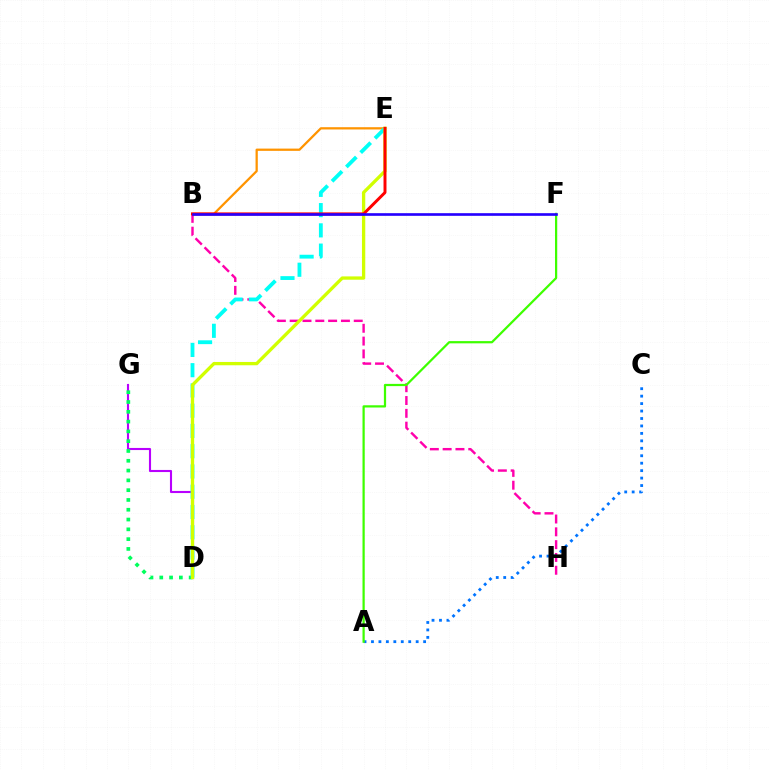{('B', 'H'): [{'color': '#ff00ac', 'line_style': 'dashed', 'thickness': 1.74}], ('D', 'G'): [{'color': '#b900ff', 'line_style': 'solid', 'thickness': 1.52}, {'color': '#00ff5c', 'line_style': 'dotted', 'thickness': 2.66}], ('A', 'C'): [{'color': '#0074ff', 'line_style': 'dotted', 'thickness': 2.02}], ('B', 'E'): [{'color': '#ff9400', 'line_style': 'solid', 'thickness': 1.63}, {'color': '#ff0000', 'line_style': 'solid', 'thickness': 2.13}], ('A', 'F'): [{'color': '#3dff00', 'line_style': 'solid', 'thickness': 1.61}], ('D', 'E'): [{'color': '#00fff6', 'line_style': 'dashed', 'thickness': 2.75}, {'color': '#d1ff00', 'line_style': 'solid', 'thickness': 2.38}], ('B', 'F'): [{'color': '#2500ff', 'line_style': 'solid', 'thickness': 1.91}]}